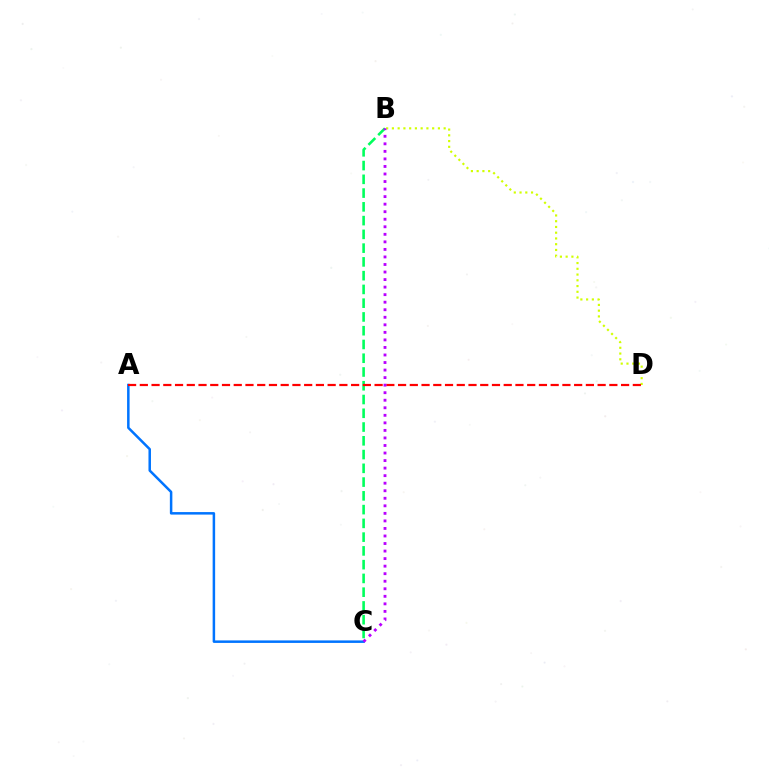{('B', 'C'): [{'color': '#00ff5c', 'line_style': 'dashed', 'thickness': 1.87}, {'color': '#b900ff', 'line_style': 'dotted', 'thickness': 2.05}], ('B', 'D'): [{'color': '#d1ff00', 'line_style': 'dotted', 'thickness': 1.56}], ('A', 'C'): [{'color': '#0074ff', 'line_style': 'solid', 'thickness': 1.8}], ('A', 'D'): [{'color': '#ff0000', 'line_style': 'dashed', 'thickness': 1.59}]}